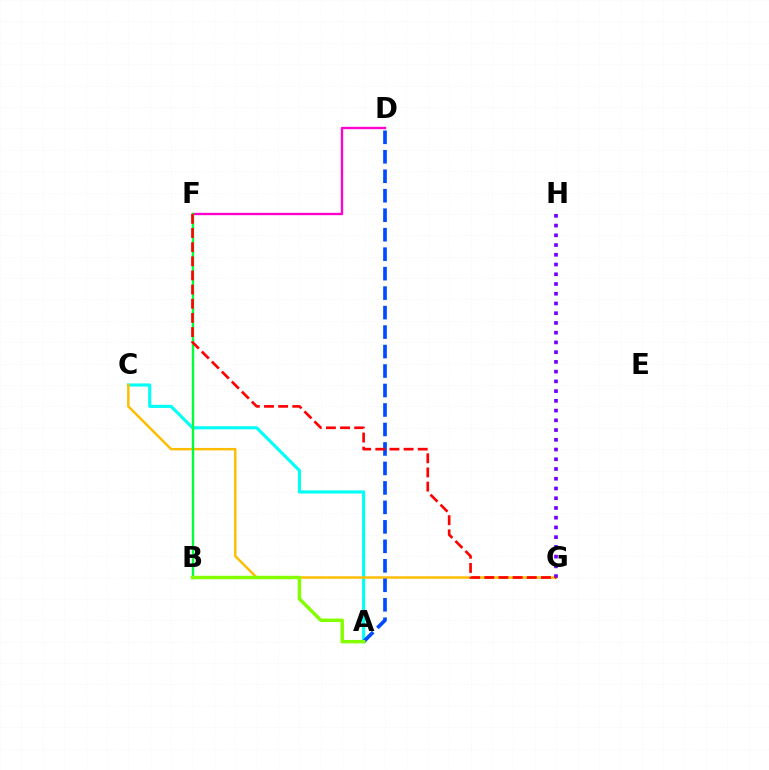{('D', 'F'): [{'color': '#ff00cf', 'line_style': 'solid', 'thickness': 1.69}], ('A', 'C'): [{'color': '#00fff6', 'line_style': 'solid', 'thickness': 2.24}], ('C', 'G'): [{'color': '#ffbd00', 'line_style': 'solid', 'thickness': 1.77}], ('A', 'D'): [{'color': '#004bff', 'line_style': 'dashed', 'thickness': 2.65}], ('G', 'H'): [{'color': '#7200ff', 'line_style': 'dotted', 'thickness': 2.65}], ('B', 'F'): [{'color': '#00ff39', 'line_style': 'solid', 'thickness': 1.73}], ('F', 'G'): [{'color': '#ff0000', 'line_style': 'dashed', 'thickness': 1.92}], ('A', 'B'): [{'color': '#84ff00', 'line_style': 'solid', 'thickness': 2.48}]}